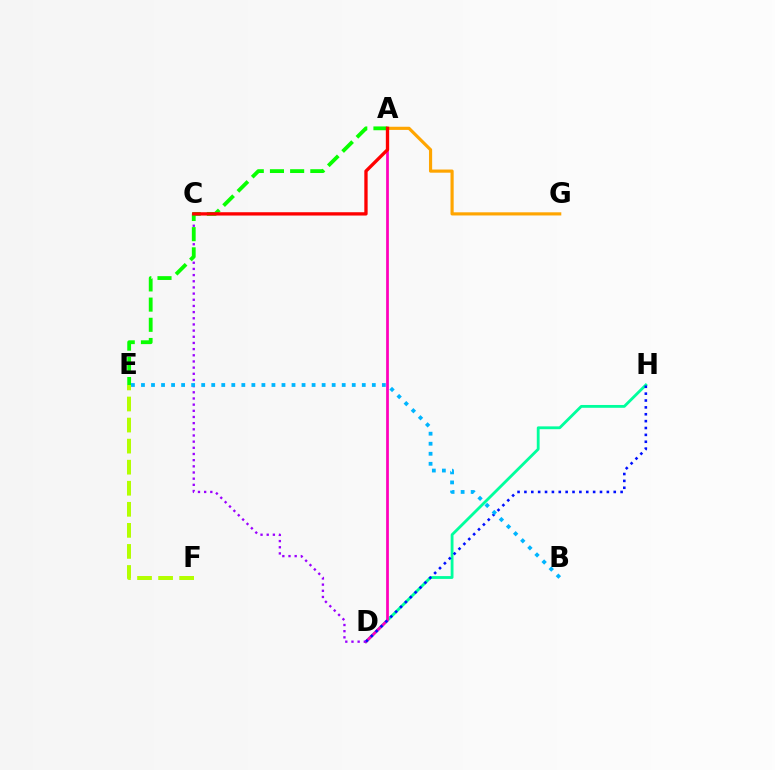{('D', 'H'): [{'color': '#00ff9d', 'line_style': 'solid', 'thickness': 2.03}, {'color': '#0010ff', 'line_style': 'dotted', 'thickness': 1.87}], ('A', 'G'): [{'color': '#ffa500', 'line_style': 'solid', 'thickness': 2.27}], ('A', 'D'): [{'color': '#ff00bd', 'line_style': 'solid', 'thickness': 1.99}], ('C', 'D'): [{'color': '#9b00ff', 'line_style': 'dotted', 'thickness': 1.68}], ('A', 'E'): [{'color': '#08ff00', 'line_style': 'dashed', 'thickness': 2.74}], ('A', 'C'): [{'color': '#ff0000', 'line_style': 'solid', 'thickness': 2.39}], ('E', 'F'): [{'color': '#b3ff00', 'line_style': 'dashed', 'thickness': 2.86}], ('B', 'E'): [{'color': '#00b5ff', 'line_style': 'dotted', 'thickness': 2.73}]}